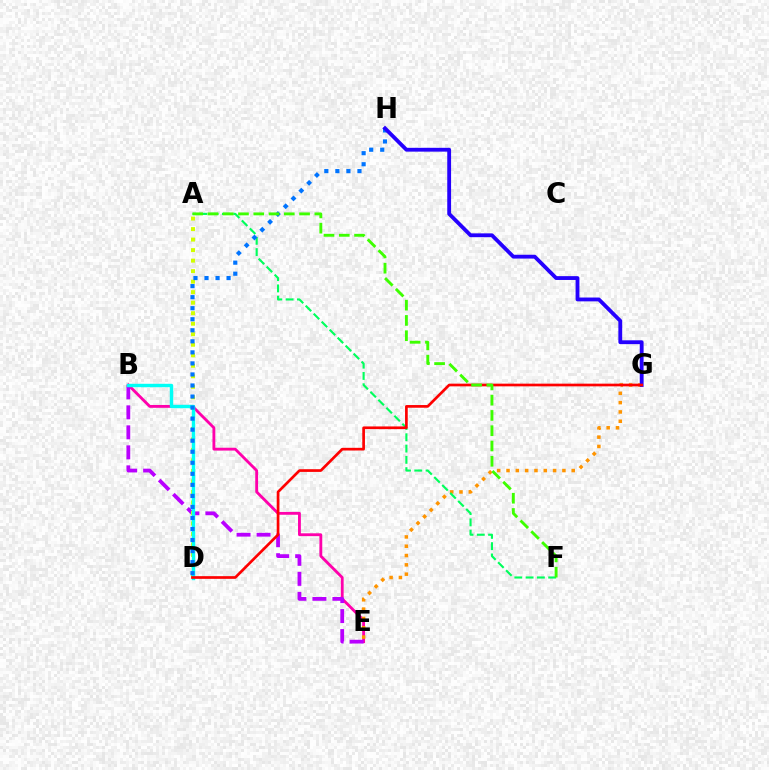{('B', 'E'): [{'color': '#ff00ac', 'line_style': 'solid', 'thickness': 2.04}, {'color': '#b900ff', 'line_style': 'dashed', 'thickness': 2.72}], ('E', 'G'): [{'color': '#ff9400', 'line_style': 'dotted', 'thickness': 2.53}], ('A', 'D'): [{'color': '#d1ff00', 'line_style': 'dotted', 'thickness': 2.86}], ('B', 'D'): [{'color': '#00fff6', 'line_style': 'solid', 'thickness': 2.46}], ('A', 'F'): [{'color': '#00ff5c', 'line_style': 'dashed', 'thickness': 1.53}, {'color': '#3dff00', 'line_style': 'dashed', 'thickness': 2.08}], ('D', 'H'): [{'color': '#0074ff', 'line_style': 'dotted', 'thickness': 3.0}], ('G', 'H'): [{'color': '#2500ff', 'line_style': 'solid', 'thickness': 2.76}], ('D', 'G'): [{'color': '#ff0000', 'line_style': 'solid', 'thickness': 1.94}]}